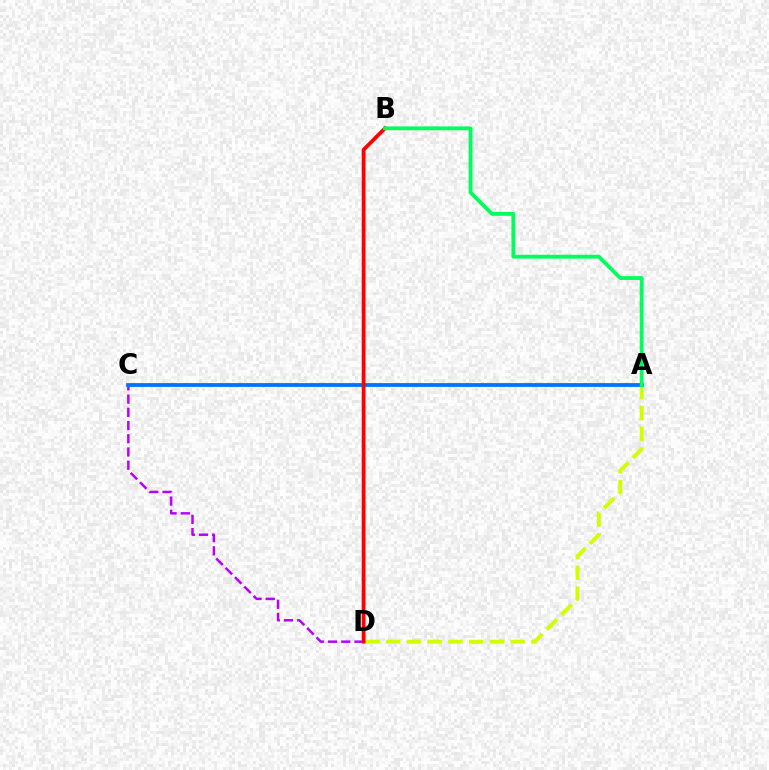{('A', 'D'): [{'color': '#d1ff00', 'line_style': 'dashed', 'thickness': 2.81}], ('C', 'D'): [{'color': '#b900ff', 'line_style': 'dashed', 'thickness': 1.8}], ('A', 'C'): [{'color': '#0074ff', 'line_style': 'solid', 'thickness': 2.73}], ('B', 'D'): [{'color': '#ff0000', 'line_style': 'solid', 'thickness': 2.73}], ('A', 'B'): [{'color': '#00ff5c', 'line_style': 'solid', 'thickness': 2.75}]}